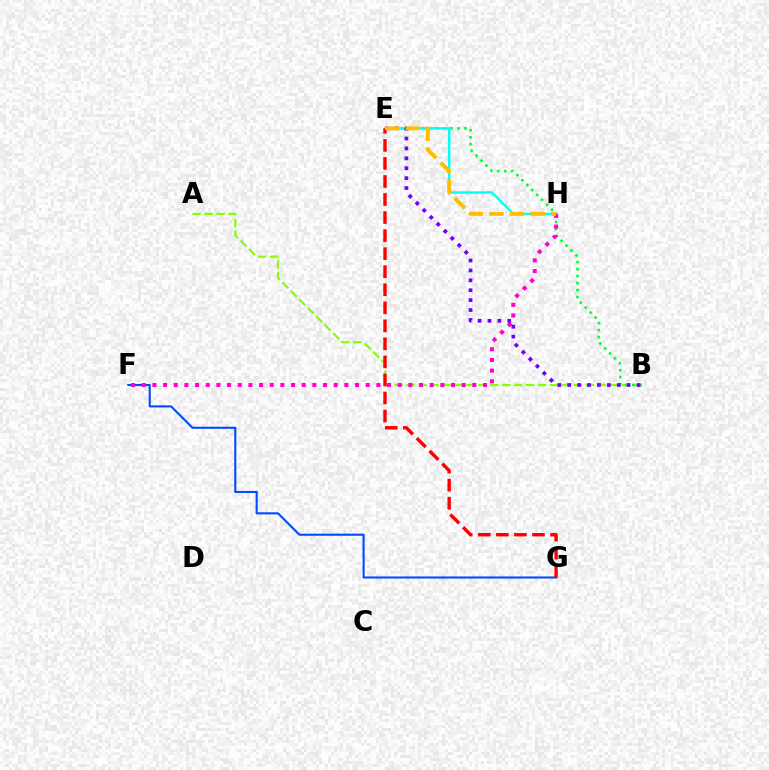{('A', 'B'): [{'color': '#84ff00', 'line_style': 'dashed', 'thickness': 1.62}], ('B', 'E'): [{'color': '#00ff39', 'line_style': 'dotted', 'thickness': 1.9}, {'color': '#7200ff', 'line_style': 'dotted', 'thickness': 2.69}], ('F', 'G'): [{'color': '#004bff', 'line_style': 'solid', 'thickness': 1.5}], ('E', 'H'): [{'color': '#00fff6', 'line_style': 'solid', 'thickness': 1.73}, {'color': '#ffbd00', 'line_style': 'dashed', 'thickness': 2.8}], ('F', 'H'): [{'color': '#ff00cf', 'line_style': 'dotted', 'thickness': 2.9}], ('E', 'G'): [{'color': '#ff0000', 'line_style': 'dashed', 'thickness': 2.45}]}